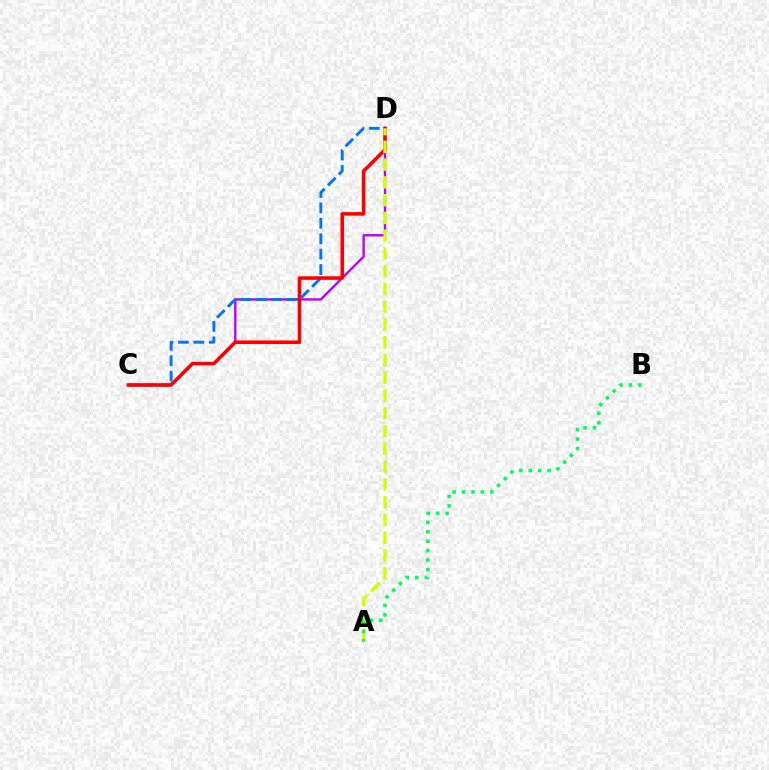{('C', 'D'): [{'color': '#b900ff', 'line_style': 'solid', 'thickness': 1.7}, {'color': '#0074ff', 'line_style': 'dashed', 'thickness': 2.09}, {'color': '#ff0000', 'line_style': 'solid', 'thickness': 2.56}], ('A', 'D'): [{'color': '#d1ff00', 'line_style': 'dashed', 'thickness': 2.41}], ('A', 'B'): [{'color': '#00ff5c', 'line_style': 'dotted', 'thickness': 2.57}]}